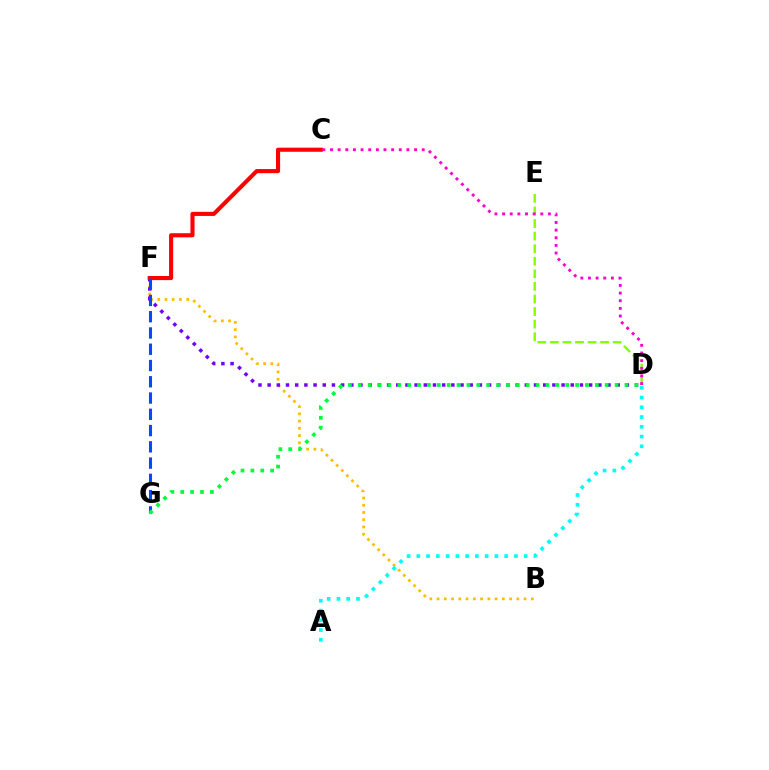{('B', 'F'): [{'color': '#ffbd00', 'line_style': 'dotted', 'thickness': 1.97}], ('D', 'F'): [{'color': '#7200ff', 'line_style': 'dotted', 'thickness': 2.5}], ('C', 'F'): [{'color': '#ff0000', 'line_style': 'solid', 'thickness': 2.95}], ('D', 'E'): [{'color': '#84ff00', 'line_style': 'dashed', 'thickness': 1.71}], ('A', 'D'): [{'color': '#00fff6', 'line_style': 'dotted', 'thickness': 2.65}], ('C', 'D'): [{'color': '#ff00cf', 'line_style': 'dotted', 'thickness': 2.08}], ('F', 'G'): [{'color': '#004bff', 'line_style': 'dashed', 'thickness': 2.21}], ('D', 'G'): [{'color': '#00ff39', 'line_style': 'dotted', 'thickness': 2.68}]}